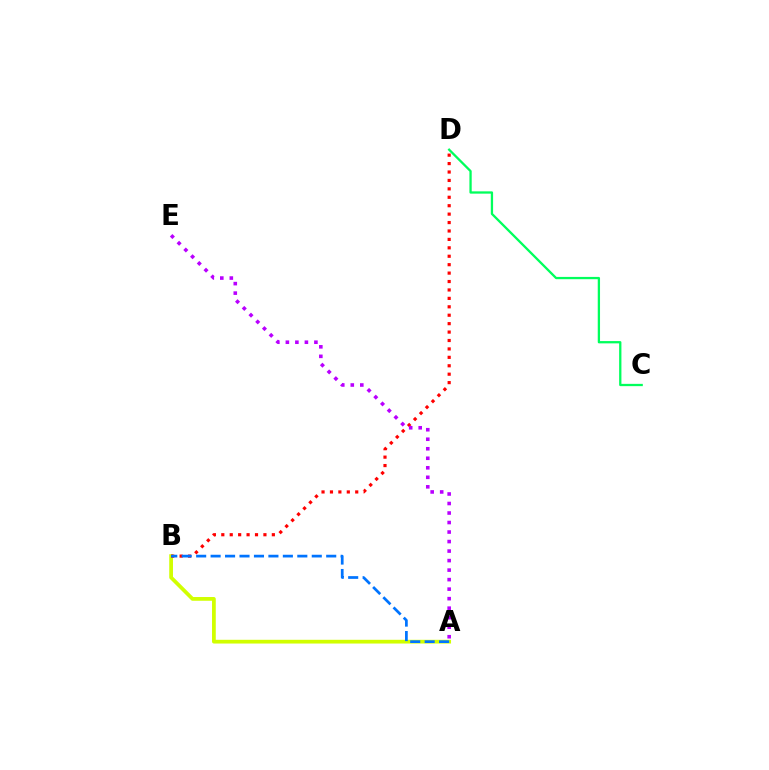{('A', 'B'): [{'color': '#d1ff00', 'line_style': 'solid', 'thickness': 2.69}, {'color': '#0074ff', 'line_style': 'dashed', 'thickness': 1.96}], ('B', 'D'): [{'color': '#ff0000', 'line_style': 'dotted', 'thickness': 2.29}], ('C', 'D'): [{'color': '#00ff5c', 'line_style': 'solid', 'thickness': 1.65}], ('A', 'E'): [{'color': '#b900ff', 'line_style': 'dotted', 'thickness': 2.59}]}